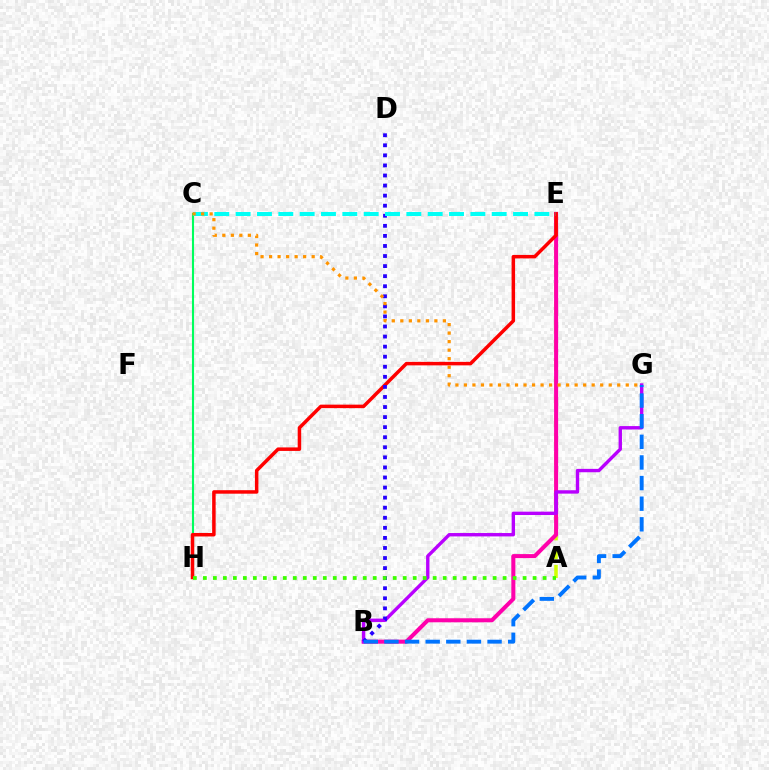{('A', 'E'): [{'color': '#d1ff00', 'line_style': 'dashed', 'thickness': 2.56}], ('B', 'E'): [{'color': '#ff00ac', 'line_style': 'solid', 'thickness': 2.91}], ('C', 'H'): [{'color': '#00ff5c', 'line_style': 'solid', 'thickness': 1.52}], ('B', 'G'): [{'color': '#b900ff', 'line_style': 'solid', 'thickness': 2.43}, {'color': '#0074ff', 'line_style': 'dashed', 'thickness': 2.8}], ('E', 'H'): [{'color': '#ff0000', 'line_style': 'solid', 'thickness': 2.52}], ('B', 'D'): [{'color': '#2500ff', 'line_style': 'dotted', 'thickness': 2.74}], ('C', 'E'): [{'color': '#00fff6', 'line_style': 'dashed', 'thickness': 2.9}], ('C', 'G'): [{'color': '#ff9400', 'line_style': 'dotted', 'thickness': 2.31}], ('A', 'H'): [{'color': '#3dff00', 'line_style': 'dotted', 'thickness': 2.71}]}